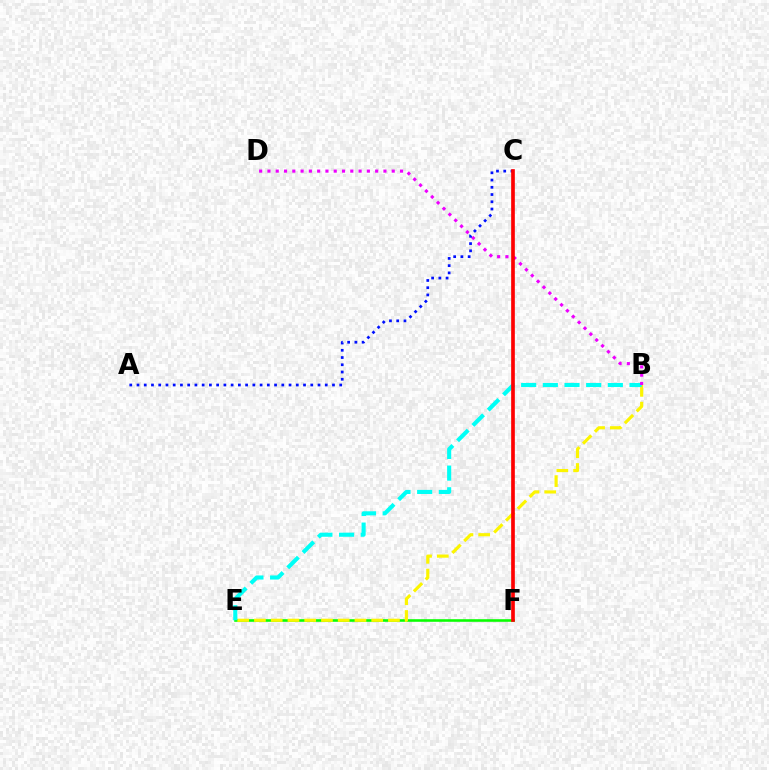{('E', 'F'): [{'color': '#08ff00', 'line_style': 'solid', 'thickness': 1.86}], ('B', 'E'): [{'color': '#fcf500', 'line_style': 'dashed', 'thickness': 2.28}, {'color': '#00fff6', 'line_style': 'dashed', 'thickness': 2.94}], ('B', 'D'): [{'color': '#ee00ff', 'line_style': 'dotted', 'thickness': 2.25}], ('A', 'C'): [{'color': '#0010ff', 'line_style': 'dotted', 'thickness': 1.97}], ('C', 'F'): [{'color': '#ff0000', 'line_style': 'solid', 'thickness': 2.64}]}